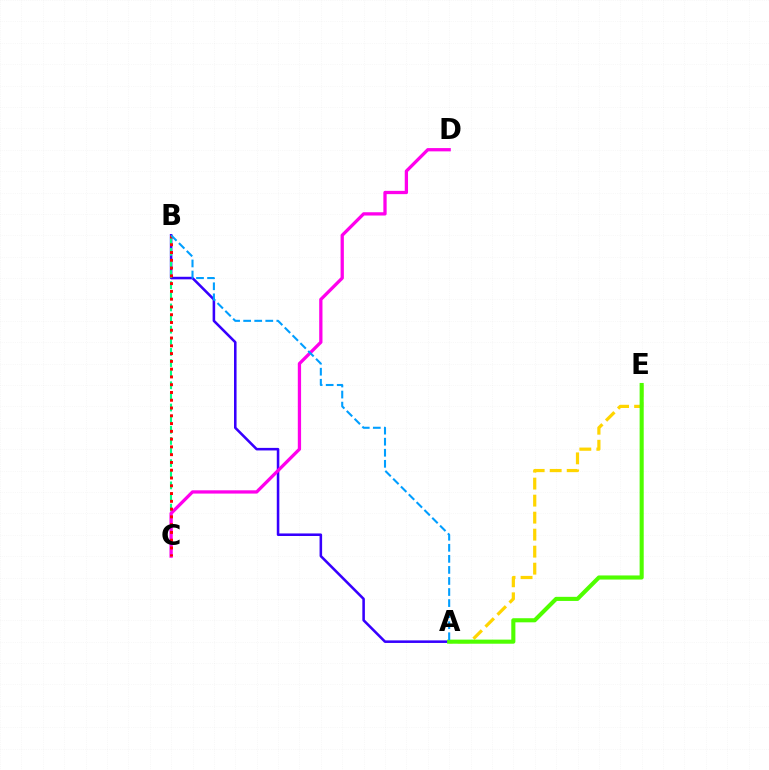{('A', 'B'): [{'color': '#3700ff', 'line_style': 'solid', 'thickness': 1.84}, {'color': '#009eff', 'line_style': 'dashed', 'thickness': 1.5}], ('B', 'C'): [{'color': '#00ff86', 'line_style': 'dashed', 'thickness': 1.51}, {'color': '#ff0000', 'line_style': 'dotted', 'thickness': 2.11}], ('C', 'D'): [{'color': '#ff00ed', 'line_style': 'solid', 'thickness': 2.36}], ('A', 'E'): [{'color': '#ffd500', 'line_style': 'dashed', 'thickness': 2.31}, {'color': '#4fff00', 'line_style': 'solid', 'thickness': 2.95}]}